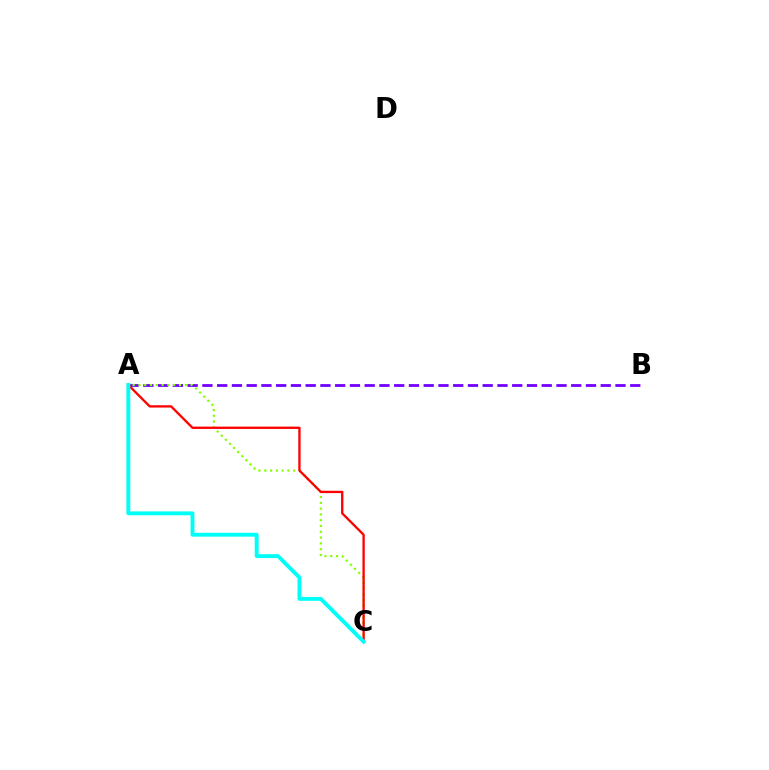{('A', 'B'): [{'color': '#7200ff', 'line_style': 'dashed', 'thickness': 2.0}], ('A', 'C'): [{'color': '#84ff00', 'line_style': 'dotted', 'thickness': 1.57}, {'color': '#ff0000', 'line_style': 'solid', 'thickness': 1.67}, {'color': '#00fff6', 'line_style': 'solid', 'thickness': 2.81}]}